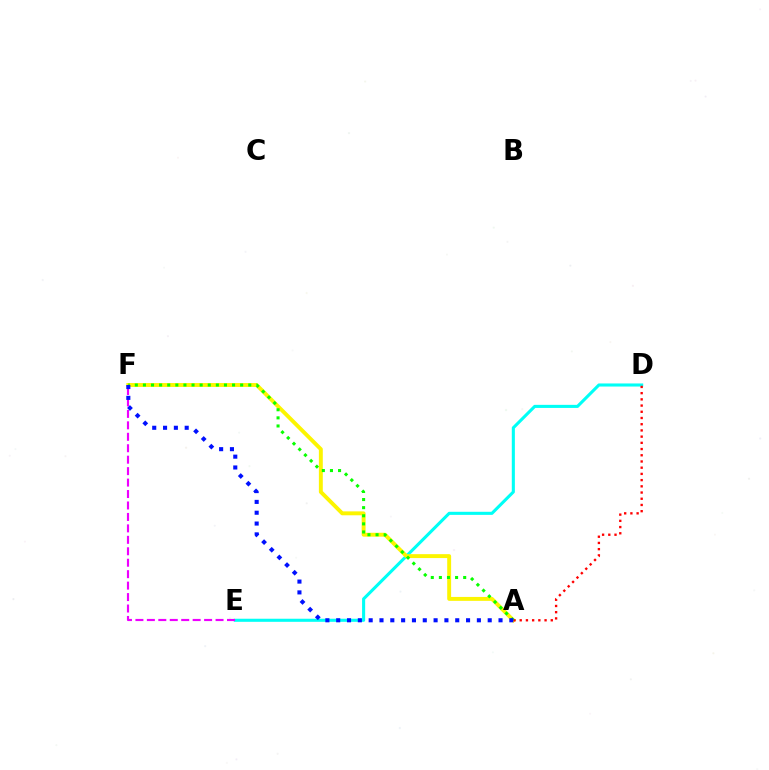{('D', 'E'): [{'color': '#00fff6', 'line_style': 'solid', 'thickness': 2.22}], ('E', 'F'): [{'color': '#ee00ff', 'line_style': 'dashed', 'thickness': 1.56}], ('A', 'F'): [{'color': '#fcf500', 'line_style': 'solid', 'thickness': 2.81}, {'color': '#08ff00', 'line_style': 'dotted', 'thickness': 2.2}, {'color': '#0010ff', 'line_style': 'dotted', 'thickness': 2.94}], ('A', 'D'): [{'color': '#ff0000', 'line_style': 'dotted', 'thickness': 1.69}]}